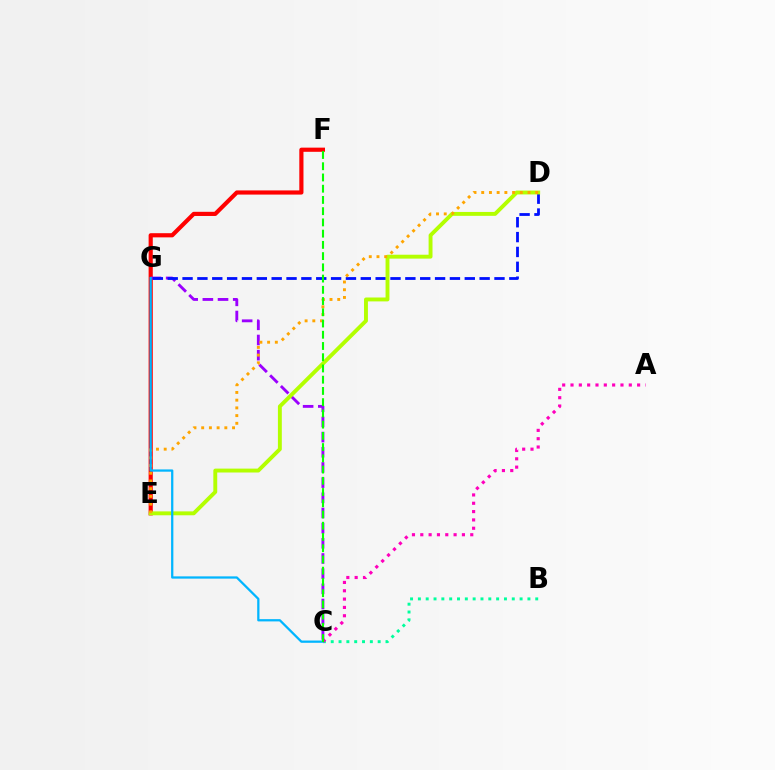{('E', 'F'): [{'color': '#ff0000', 'line_style': 'solid', 'thickness': 3.0}], ('C', 'G'): [{'color': '#9b00ff', 'line_style': 'dashed', 'thickness': 2.06}, {'color': '#00b5ff', 'line_style': 'solid', 'thickness': 1.63}], ('D', 'G'): [{'color': '#0010ff', 'line_style': 'dashed', 'thickness': 2.02}], ('D', 'E'): [{'color': '#b3ff00', 'line_style': 'solid', 'thickness': 2.8}, {'color': '#ffa500', 'line_style': 'dotted', 'thickness': 2.1}], ('B', 'C'): [{'color': '#00ff9d', 'line_style': 'dotted', 'thickness': 2.13}], ('A', 'C'): [{'color': '#ff00bd', 'line_style': 'dotted', 'thickness': 2.26}], ('C', 'F'): [{'color': '#08ff00', 'line_style': 'dashed', 'thickness': 1.53}]}